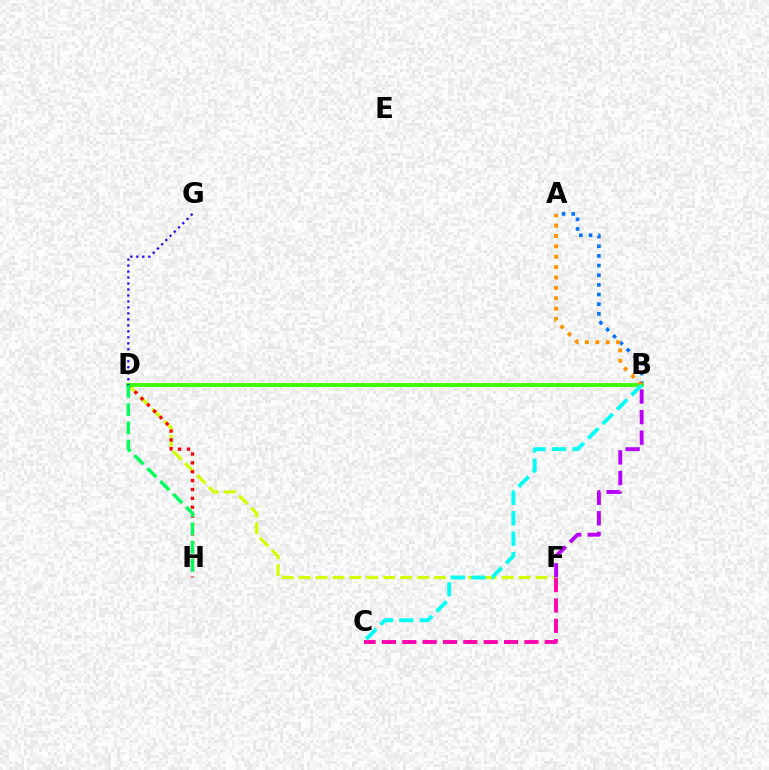{('D', 'F'): [{'color': '#d1ff00', 'line_style': 'dashed', 'thickness': 2.3}], ('D', 'H'): [{'color': '#ff0000', 'line_style': 'dotted', 'thickness': 2.41}, {'color': '#00ff5c', 'line_style': 'dashed', 'thickness': 2.48}], ('B', 'F'): [{'color': '#b900ff', 'line_style': 'dashed', 'thickness': 2.79}], ('A', 'B'): [{'color': '#0074ff', 'line_style': 'dotted', 'thickness': 2.63}, {'color': '#ff9400', 'line_style': 'dotted', 'thickness': 2.82}], ('B', 'D'): [{'color': '#3dff00', 'line_style': 'solid', 'thickness': 2.77}], ('D', 'G'): [{'color': '#2500ff', 'line_style': 'dotted', 'thickness': 1.62}], ('C', 'F'): [{'color': '#ff00ac', 'line_style': 'dashed', 'thickness': 2.77}], ('B', 'C'): [{'color': '#00fff6', 'line_style': 'dashed', 'thickness': 2.78}]}